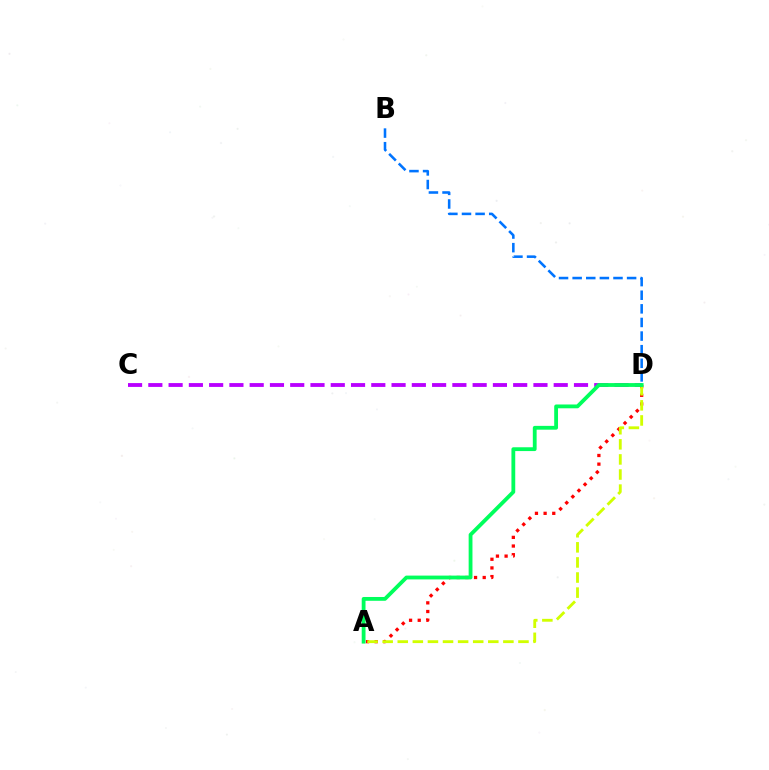{('A', 'D'): [{'color': '#ff0000', 'line_style': 'dotted', 'thickness': 2.35}, {'color': '#d1ff00', 'line_style': 'dashed', 'thickness': 2.05}, {'color': '#00ff5c', 'line_style': 'solid', 'thickness': 2.74}], ('C', 'D'): [{'color': '#b900ff', 'line_style': 'dashed', 'thickness': 2.75}], ('B', 'D'): [{'color': '#0074ff', 'line_style': 'dashed', 'thickness': 1.85}]}